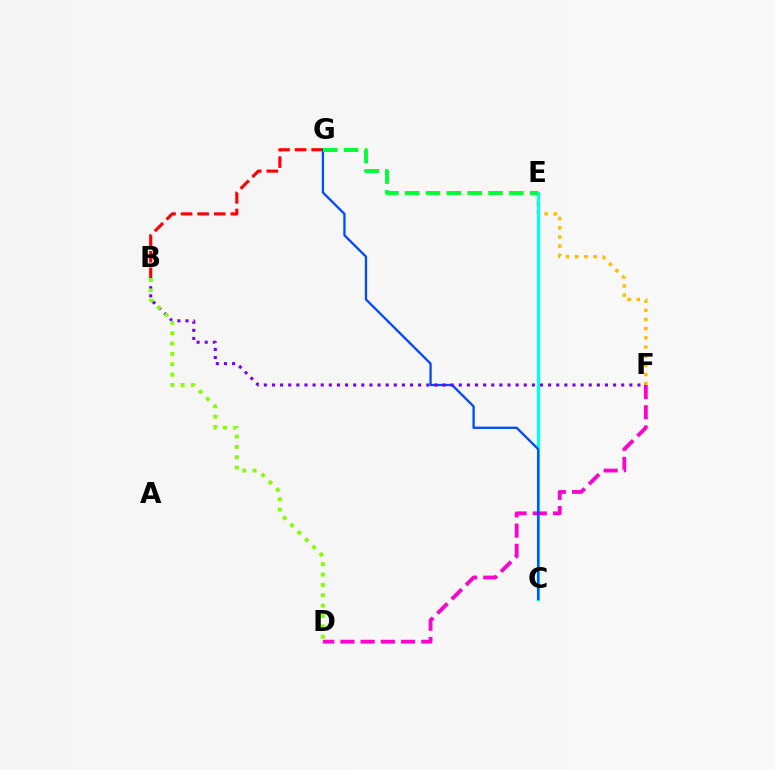{('E', 'F'): [{'color': '#ffbd00', 'line_style': 'dotted', 'thickness': 2.49}], ('C', 'E'): [{'color': '#00fff6', 'line_style': 'solid', 'thickness': 2.29}], ('B', 'G'): [{'color': '#ff0000', 'line_style': 'dashed', 'thickness': 2.25}], ('D', 'F'): [{'color': '#ff00cf', 'line_style': 'dashed', 'thickness': 2.75}], ('C', 'G'): [{'color': '#004bff', 'line_style': 'solid', 'thickness': 1.66}], ('E', 'G'): [{'color': '#00ff39', 'line_style': 'dashed', 'thickness': 2.83}], ('B', 'F'): [{'color': '#7200ff', 'line_style': 'dotted', 'thickness': 2.21}], ('B', 'D'): [{'color': '#84ff00', 'line_style': 'dotted', 'thickness': 2.81}]}